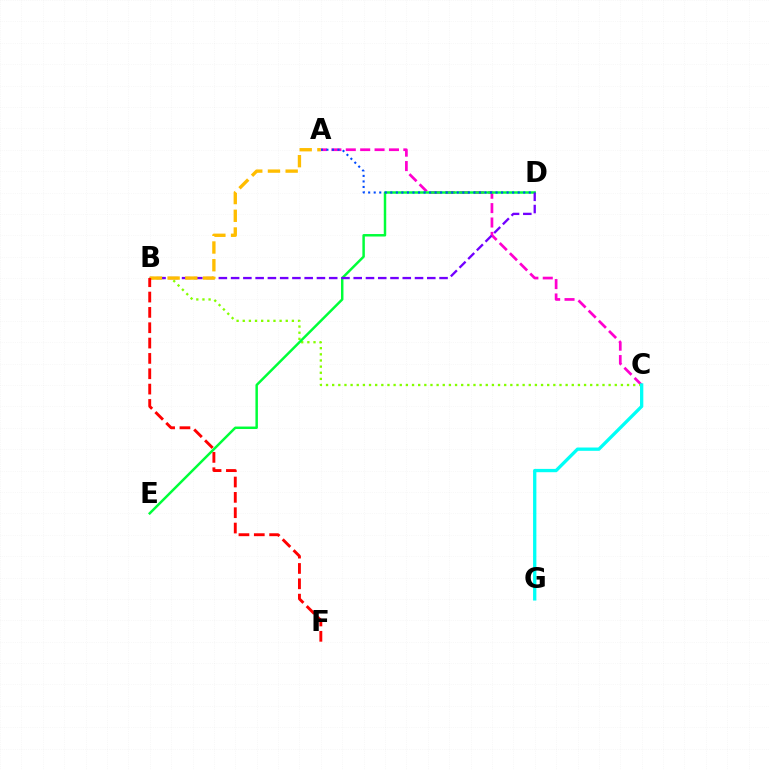{('A', 'C'): [{'color': '#ff00cf', 'line_style': 'dashed', 'thickness': 1.95}], ('B', 'C'): [{'color': '#84ff00', 'line_style': 'dotted', 'thickness': 1.67}], ('D', 'E'): [{'color': '#00ff39', 'line_style': 'solid', 'thickness': 1.78}], ('C', 'G'): [{'color': '#00fff6', 'line_style': 'solid', 'thickness': 2.38}], ('B', 'D'): [{'color': '#7200ff', 'line_style': 'dashed', 'thickness': 1.67}], ('A', 'D'): [{'color': '#004bff', 'line_style': 'dotted', 'thickness': 1.5}], ('A', 'B'): [{'color': '#ffbd00', 'line_style': 'dashed', 'thickness': 2.41}], ('B', 'F'): [{'color': '#ff0000', 'line_style': 'dashed', 'thickness': 2.08}]}